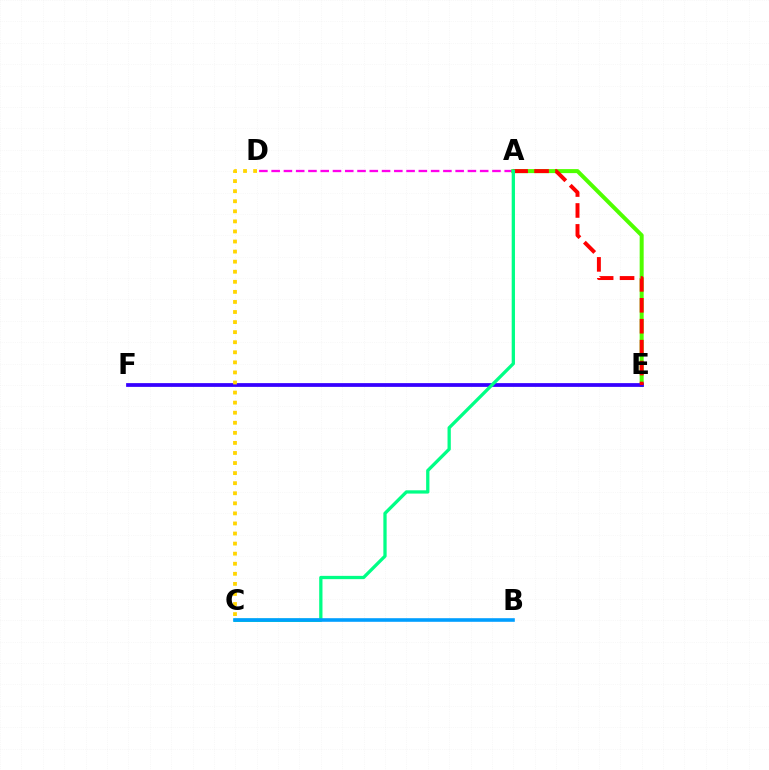{('A', 'D'): [{'color': '#ff00ed', 'line_style': 'dashed', 'thickness': 1.67}], ('A', 'E'): [{'color': '#4fff00', 'line_style': 'solid', 'thickness': 2.89}, {'color': '#ff0000', 'line_style': 'dashed', 'thickness': 2.84}], ('E', 'F'): [{'color': '#3700ff', 'line_style': 'solid', 'thickness': 2.7}], ('A', 'C'): [{'color': '#00ff86', 'line_style': 'solid', 'thickness': 2.36}], ('B', 'C'): [{'color': '#009eff', 'line_style': 'solid', 'thickness': 2.6}], ('C', 'D'): [{'color': '#ffd500', 'line_style': 'dotted', 'thickness': 2.74}]}